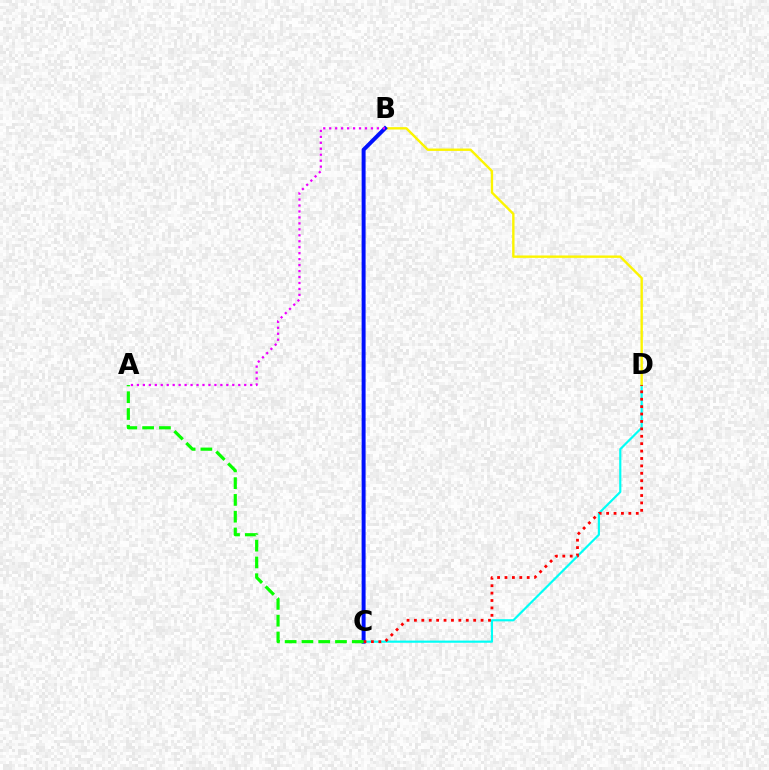{('C', 'D'): [{'color': '#00fff6', 'line_style': 'solid', 'thickness': 1.57}, {'color': '#ff0000', 'line_style': 'dotted', 'thickness': 2.01}], ('B', 'D'): [{'color': '#fcf500', 'line_style': 'solid', 'thickness': 1.72}], ('B', 'C'): [{'color': '#0010ff', 'line_style': 'solid', 'thickness': 2.85}], ('A', 'B'): [{'color': '#ee00ff', 'line_style': 'dotted', 'thickness': 1.62}], ('A', 'C'): [{'color': '#08ff00', 'line_style': 'dashed', 'thickness': 2.28}]}